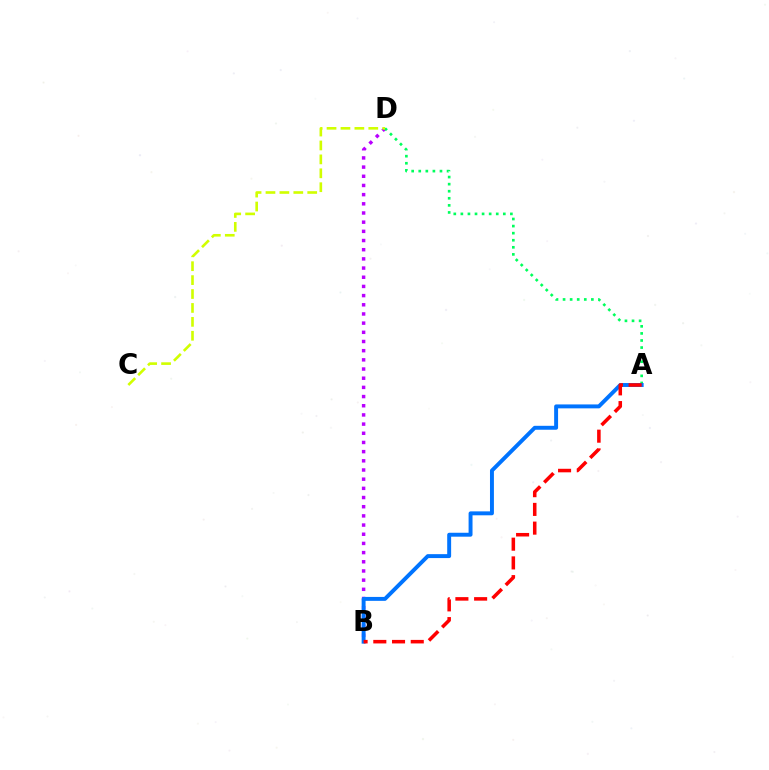{('B', 'D'): [{'color': '#b900ff', 'line_style': 'dotted', 'thickness': 2.49}], ('A', 'D'): [{'color': '#00ff5c', 'line_style': 'dotted', 'thickness': 1.92}], ('A', 'B'): [{'color': '#0074ff', 'line_style': 'solid', 'thickness': 2.83}, {'color': '#ff0000', 'line_style': 'dashed', 'thickness': 2.54}], ('C', 'D'): [{'color': '#d1ff00', 'line_style': 'dashed', 'thickness': 1.89}]}